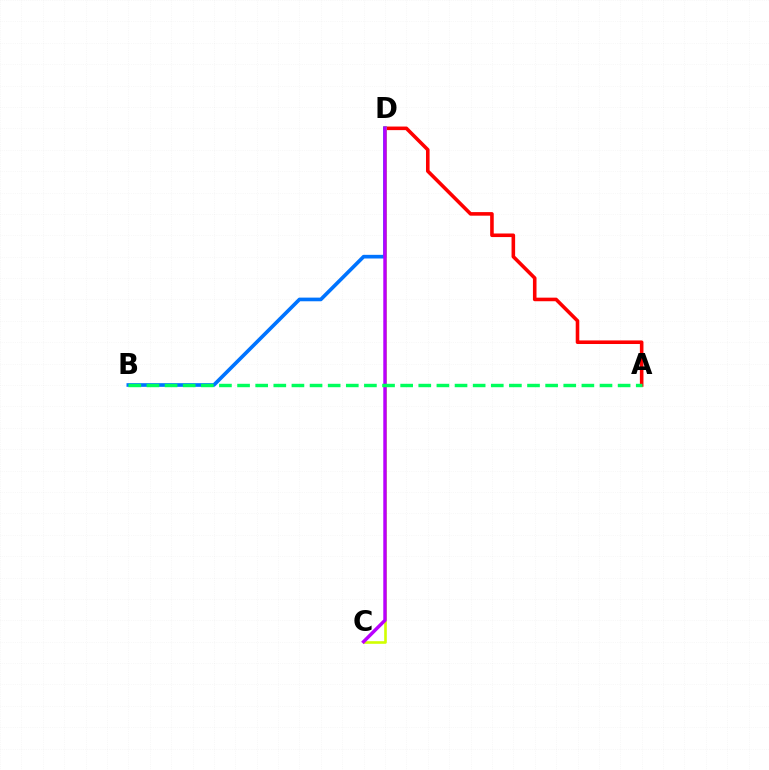{('A', 'D'): [{'color': '#ff0000', 'line_style': 'solid', 'thickness': 2.58}], ('B', 'D'): [{'color': '#0074ff', 'line_style': 'solid', 'thickness': 2.64}], ('C', 'D'): [{'color': '#d1ff00', 'line_style': 'solid', 'thickness': 1.89}, {'color': '#b900ff', 'line_style': 'solid', 'thickness': 2.48}], ('A', 'B'): [{'color': '#00ff5c', 'line_style': 'dashed', 'thickness': 2.46}]}